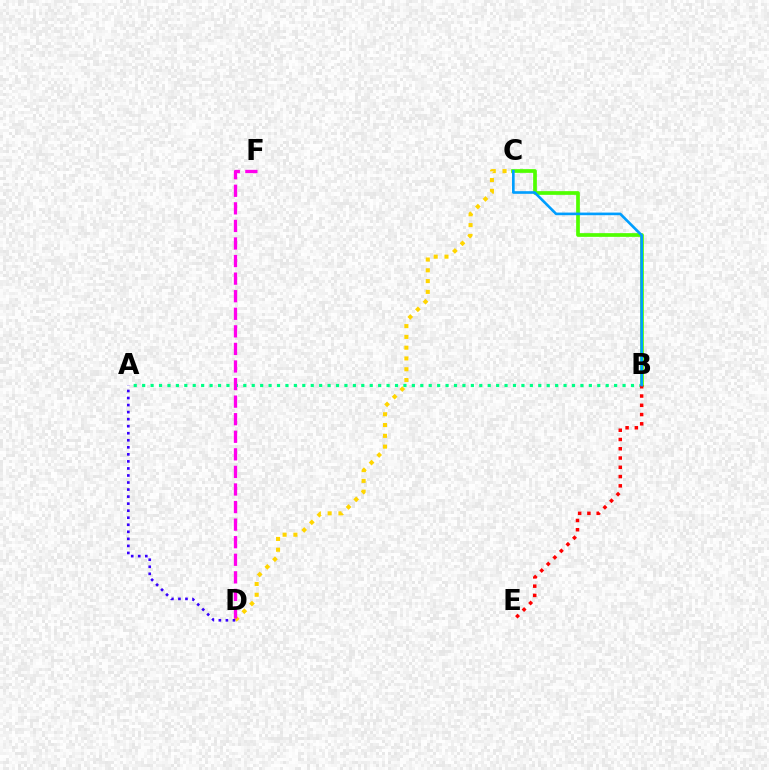{('B', 'C'): [{'color': '#4fff00', 'line_style': 'solid', 'thickness': 2.67}, {'color': '#009eff', 'line_style': 'solid', 'thickness': 1.9}], ('A', 'B'): [{'color': '#00ff86', 'line_style': 'dotted', 'thickness': 2.29}], ('C', 'D'): [{'color': '#ffd500', 'line_style': 'dotted', 'thickness': 2.93}], ('D', 'F'): [{'color': '#ff00ed', 'line_style': 'dashed', 'thickness': 2.39}], ('A', 'D'): [{'color': '#3700ff', 'line_style': 'dotted', 'thickness': 1.91}], ('B', 'E'): [{'color': '#ff0000', 'line_style': 'dotted', 'thickness': 2.52}]}